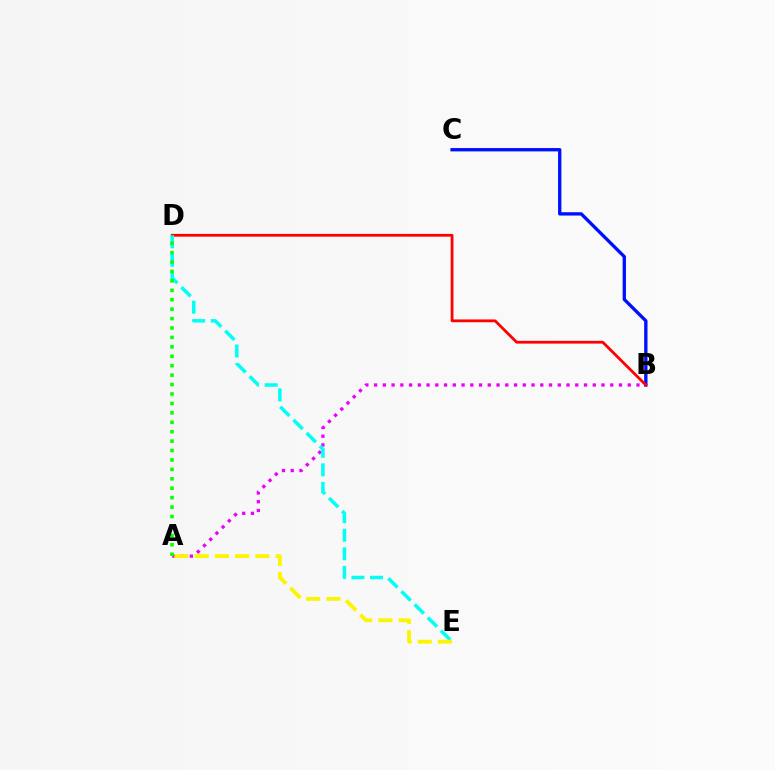{('B', 'C'): [{'color': '#0010ff', 'line_style': 'solid', 'thickness': 2.4}], ('A', 'B'): [{'color': '#ee00ff', 'line_style': 'dotted', 'thickness': 2.38}], ('B', 'D'): [{'color': '#ff0000', 'line_style': 'solid', 'thickness': 2.0}], ('D', 'E'): [{'color': '#00fff6', 'line_style': 'dashed', 'thickness': 2.52}], ('A', 'E'): [{'color': '#fcf500', 'line_style': 'dashed', 'thickness': 2.75}], ('A', 'D'): [{'color': '#08ff00', 'line_style': 'dotted', 'thickness': 2.56}]}